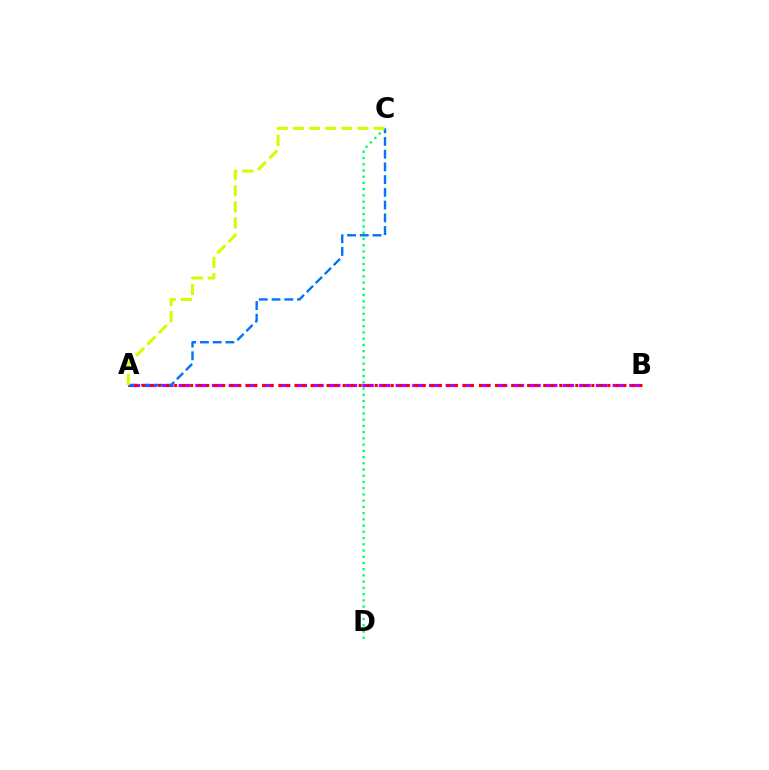{('C', 'D'): [{'color': '#00ff5c', 'line_style': 'dotted', 'thickness': 1.69}], ('A', 'B'): [{'color': '#b900ff', 'line_style': 'dashed', 'thickness': 2.27}, {'color': '#ff0000', 'line_style': 'dotted', 'thickness': 2.18}], ('A', 'C'): [{'color': '#0074ff', 'line_style': 'dashed', 'thickness': 1.73}, {'color': '#d1ff00', 'line_style': 'dashed', 'thickness': 2.19}]}